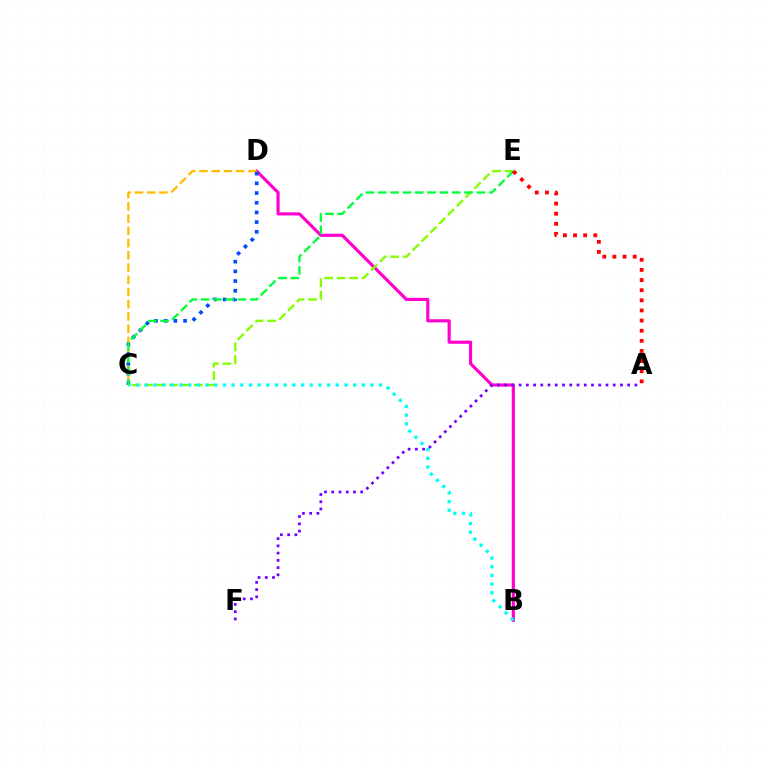{('B', 'D'): [{'color': '#ff00cf', 'line_style': 'solid', 'thickness': 2.27}], ('C', 'D'): [{'color': '#ffbd00', 'line_style': 'dashed', 'thickness': 1.66}, {'color': '#004bff', 'line_style': 'dotted', 'thickness': 2.63}], ('C', 'E'): [{'color': '#84ff00', 'line_style': 'dashed', 'thickness': 1.7}, {'color': '#00ff39', 'line_style': 'dashed', 'thickness': 1.67}], ('A', 'F'): [{'color': '#7200ff', 'line_style': 'dotted', 'thickness': 1.97}], ('B', 'C'): [{'color': '#00fff6', 'line_style': 'dotted', 'thickness': 2.36}], ('A', 'E'): [{'color': '#ff0000', 'line_style': 'dotted', 'thickness': 2.75}]}